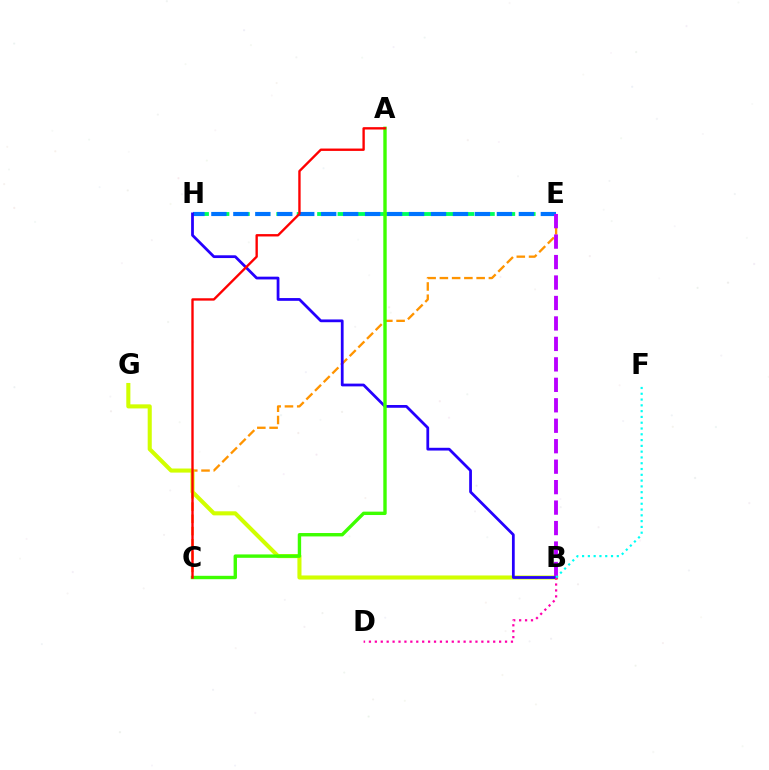{('E', 'H'): [{'color': '#00ff5c', 'line_style': 'dashed', 'thickness': 2.77}, {'color': '#0074ff', 'line_style': 'dashed', 'thickness': 2.98}], ('C', 'E'): [{'color': '#ff9400', 'line_style': 'dashed', 'thickness': 1.66}], ('B', 'G'): [{'color': '#d1ff00', 'line_style': 'solid', 'thickness': 2.94}], ('B', 'H'): [{'color': '#2500ff', 'line_style': 'solid', 'thickness': 1.99}], ('A', 'C'): [{'color': '#3dff00', 'line_style': 'solid', 'thickness': 2.44}, {'color': '#ff0000', 'line_style': 'solid', 'thickness': 1.7}], ('B', 'E'): [{'color': '#b900ff', 'line_style': 'dashed', 'thickness': 2.78}], ('B', 'D'): [{'color': '#ff00ac', 'line_style': 'dotted', 'thickness': 1.61}], ('B', 'F'): [{'color': '#00fff6', 'line_style': 'dotted', 'thickness': 1.57}]}